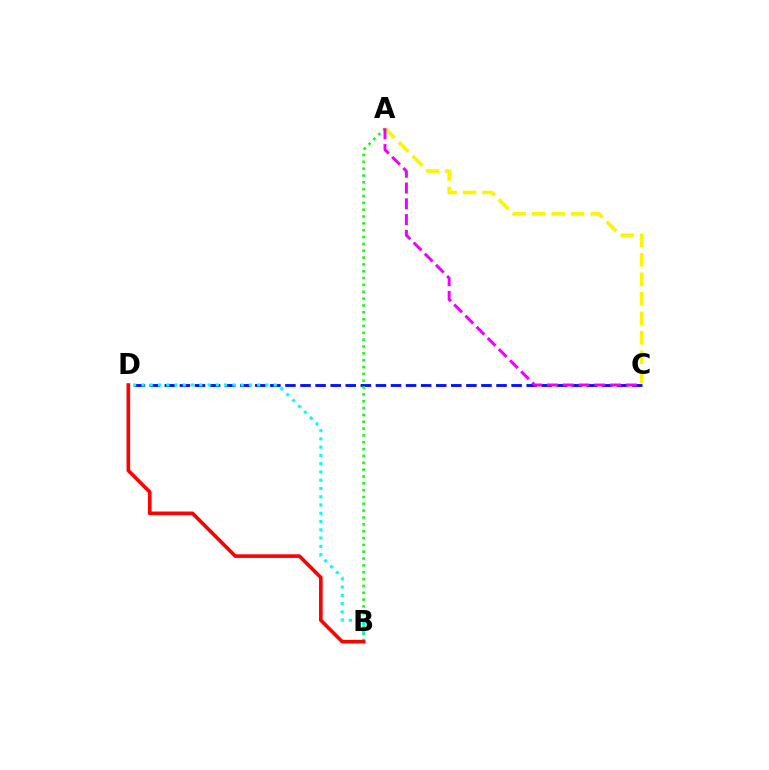{('C', 'D'): [{'color': '#0010ff', 'line_style': 'dashed', 'thickness': 2.05}], ('A', 'B'): [{'color': '#08ff00', 'line_style': 'dotted', 'thickness': 1.86}], ('A', 'C'): [{'color': '#fcf500', 'line_style': 'dashed', 'thickness': 2.65}, {'color': '#ee00ff', 'line_style': 'dashed', 'thickness': 2.14}], ('B', 'D'): [{'color': '#00fff6', 'line_style': 'dotted', 'thickness': 2.25}, {'color': '#ff0000', 'line_style': 'solid', 'thickness': 2.61}]}